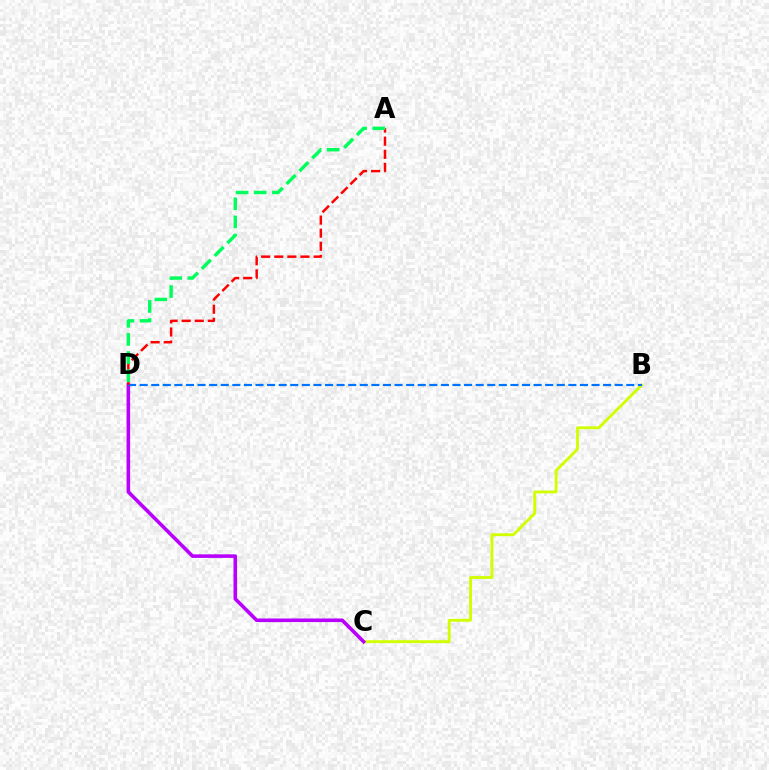{('B', 'C'): [{'color': '#d1ff00', 'line_style': 'solid', 'thickness': 2.06}], ('C', 'D'): [{'color': '#b900ff', 'line_style': 'solid', 'thickness': 2.59}], ('B', 'D'): [{'color': '#0074ff', 'line_style': 'dashed', 'thickness': 1.57}], ('A', 'D'): [{'color': '#ff0000', 'line_style': 'dashed', 'thickness': 1.78}, {'color': '#00ff5c', 'line_style': 'dashed', 'thickness': 2.46}]}